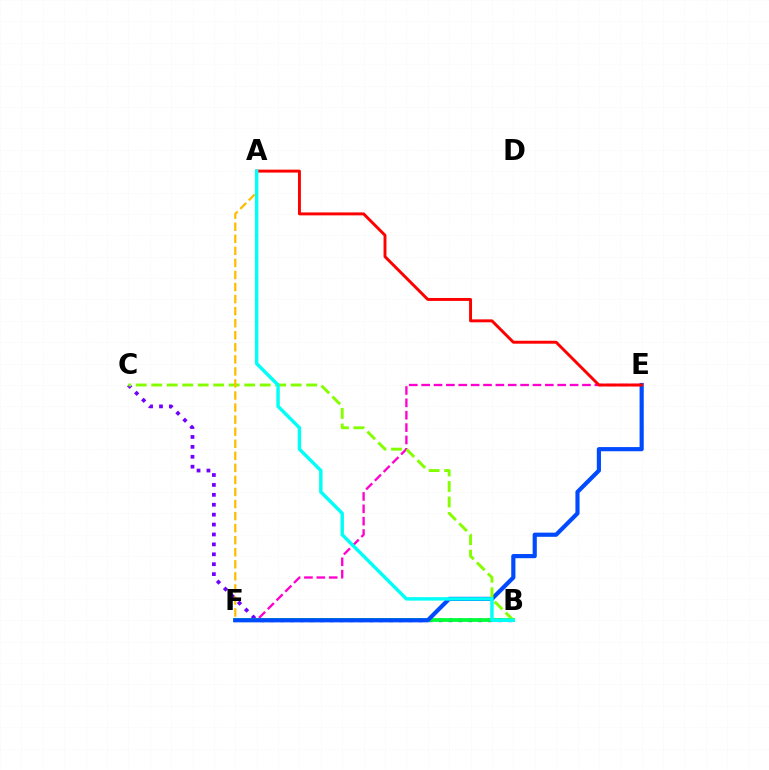{('E', 'F'): [{'color': '#ff00cf', 'line_style': 'dashed', 'thickness': 1.68}, {'color': '#004bff', 'line_style': 'solid', 'thickness': 3.0}], ('B', 'C'): [{'color': '#7200ff', 'line_style': 'dotted', 'thickness': 2.69}, {'color': '#84ff00', 'line_style': 'dashed', 'thickness': 2.1}], ('B', 'F'): [{'color': '#00ff39', 'line_style': 'solid', 'thickness': 2.73}], ('A', 'E'): [{'color': '#ff0000', 'line_style': 'solid', 'thickness': 2.11}], ('A', 'F'): [{'color': '#ffbd00', 'line_style': 'dashed', 'thickness': 1.64}], ('A', 'B'): [{'color': '#00fff6', 'line_style': 'solid', 'thickness': 2.47}]}